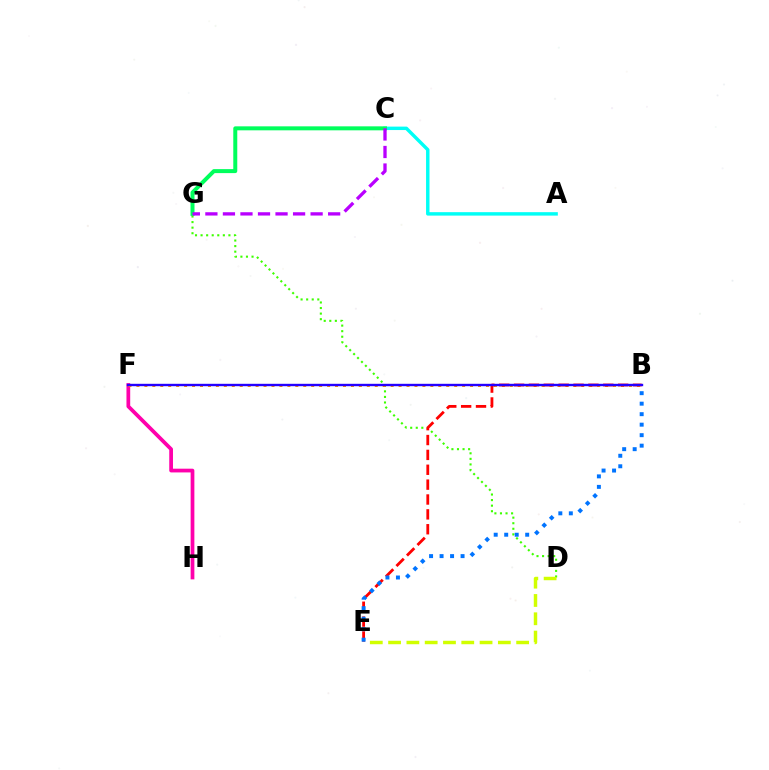{('A', 'C'): [{'color': '#00fff6', 'line_style': 'solid', 'thickness': 2.47}], ('D', 'G'): [{'color': '#3dff00', 'line_style': 'dotted', 'thickness': 1.51}], ('C', 'G'): [{'color': '#00ff5c', 'line_style': 'solid', 'thickness': 2.87}, {'color': '#b900ff', 'line_style': 'dashed', 'thickness': 2.38}], ('F', 'H'): [{'color': '#ff00ac', 'line_style': 'solid', 'thickness': 2.69}], ('B', 'F'): [{'color': '#ff9400', 'line_style': 'dotted', 'thickness': 2.16}, {'color': '#2500ff', 'line_style': 'solid', 'thickness': 1.72}], ('B', 'E'): [{'color': '#ff0000', 'line_style': 'dashed', 'thickness': 2.02}, {'color': '#0074ff', 'line_style': 'dotted', 'thickness': 2.85}], ('D', 'E'): [{'color': '#d1ff00', 'line_style': 'dashed', 'thickness': 2.49}]}